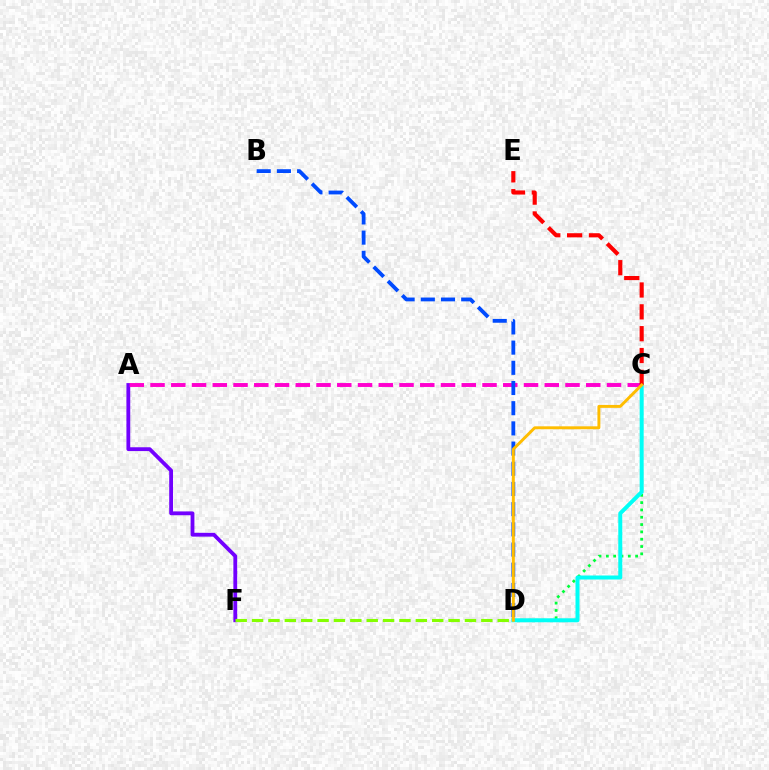{('C', 'D'): [{'color': '#00ff39', 'line_style': 'dotted', 'thickness': 1.99}, {'color': '#00fff6', 'line_style': 'solid', 'thickness': 2.88}, {'color': '#ffbd00', 'line_style': 'solid', 'thickness': 2.11}], ('A', 'F'): [{'color': '#7200ff', 'line_style': 'solid', 'thickness': 2.75}], ('A', 'C'): [{'color': '#ff00cf', 'line_style': 'dashed', 'thickness': 2.82}], ('B', 'D'): [{'color': '#004bff', 'line_style': 'dashed', 'thickness': 2.74}], ('D', 'F'): [{'color': '#84ff00', 'line_style': 'dashed', 'thickness': 2.22}], ('C', 'E'): [{'color': '#ff0000', 'line_style': 'dashed', 'thickness': 2.97}]}